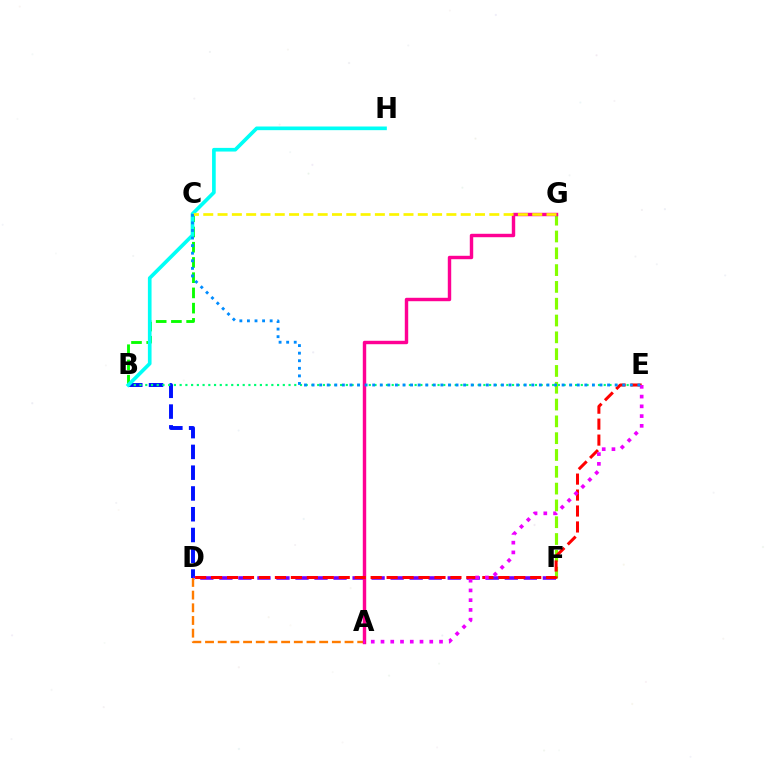{('B', 'D'): [{'color': '#0010ff', 'line_style': 'dashed', 'thickness': 2.82}], ('D', 'F'): [{'color': '#7200ff', 'line_style': 'dashed', 'thickness': 2.58}], ('A', 'D'): [{'color': '#ff7c00', 'line_style': 'dashed', 'thickness': 1.72}], ('B', 'E'): [{'color': '#00ff74', 'line_style': 'dotted', 'thickness': 1.56}], ('F', 'G'): [{'color': '#84ff00', 'line_style': 'dashed', 'thickness': 2.28}], ('A', 'G'): [{'color': '#ff0094', 'line_style': 'solid', 'thickness': 2.46}], ('B', 'C'): [{'color': '#08ff00', 'line_style': 'dashed', 'thickness': 2.07}], ('D', 'E'): [{'color': '#ff0000', 'line_style': 'dashed', 'thickness': 2.17}], ('B', 'H'): [{'color': '#00fff6', 'line_style': 'solid', 'thickness': 2.64}], ('C', 'G'): [{'color': '#fcf500', 'line_style': 'dashed', 'thickness': 1.94}], ('A', 'E'): [{'color': '#ee00ff', 'line_style': 'dotted', 'thickness': 2.65}], ('C', 'E'): [{'color': '#008cff', 'line_style': 'dotted', 'thickness': 2.06}]}